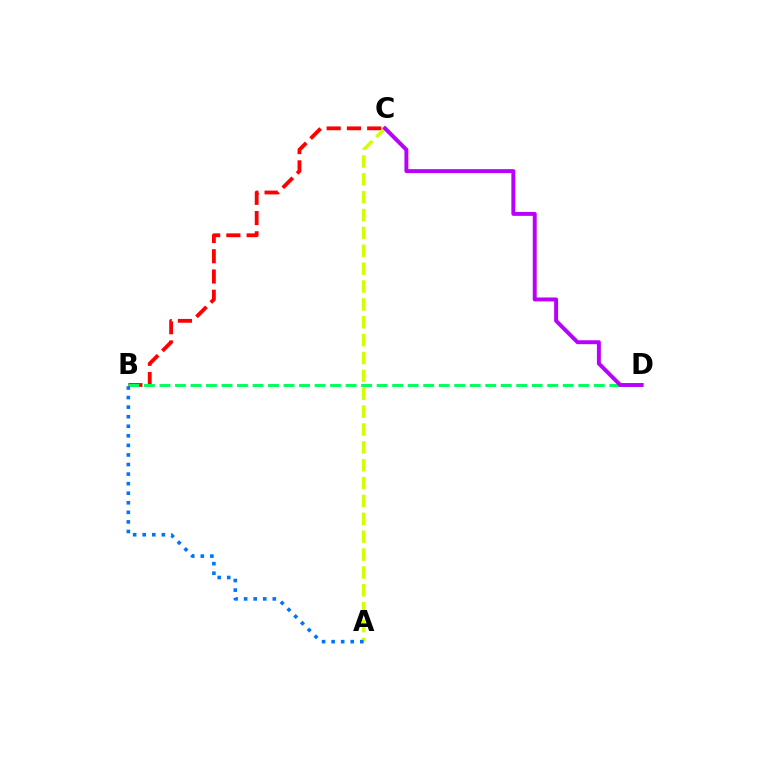{('B', 'C'): [{'color': '#ff0000', 'line_style': 'dashed', 'thickness': 2.75}], ('A', 'C'): [{'color': '#d1ff00', 'line_style': 'dashed', 'thickness': 2.43}], ('B', 'D'): [{'color': '#00ff5c', 'line_style': 'dashed', 'thickness': 2.11}], ('A', 'B'): [{'color': '#0074ff', 'line_style': 'dotted', 'thickness': 2.6}], ('C', 'D'): [{'color': '#b900ff', 'line_style': 'solid', 'thickness': 2.84}]}